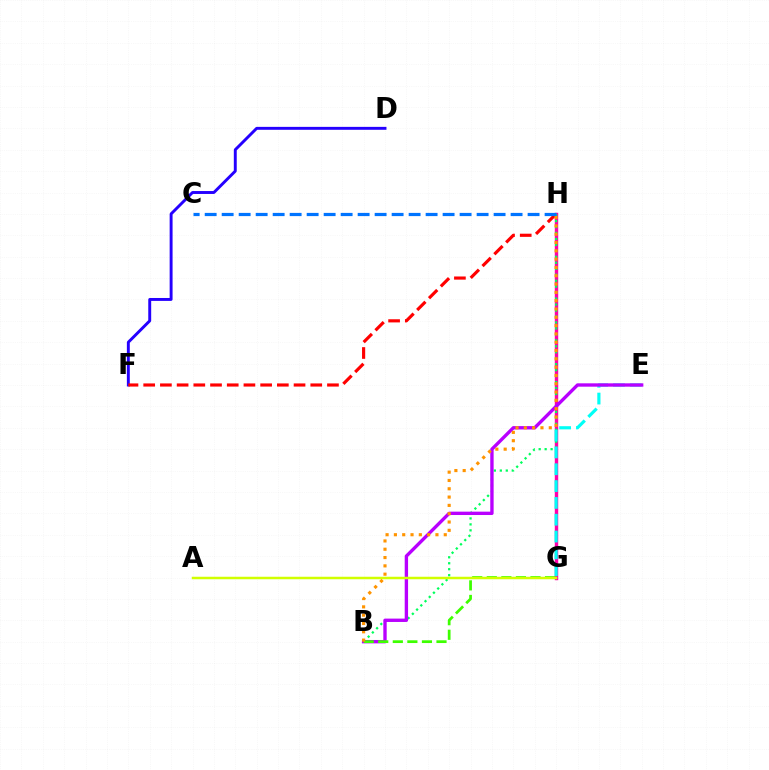{('D', 'F'): [{'color': '#2500ff', 'line_style': 'solid', 'thickness': 2.1}], ('F', 'H'): [{'color': '#ff0000', 'line_style': 'dashed', 'thickness': 2.27}], ('G', 'H'): [{'color': '#ff00ac', 'line_style': 'solid', 'thickness': 2.46}], ('B', 'H'): [{'color': '#00ff5c', 'line_style': 'dotted', 'thickness': 1.62}, {'color': '#ff9400', 'line_style': 'dotted', 'thickness': 2.26}], ('C', 'H'): [{'color': '#0074ff', 'line_style': 'dashed', 'thickness': 2.31}], ('E', 'G'): [{'color': '#00fff6', 'line_style': 'dashed', 'thickness': 2.29}], ('B', 'E'): [{'color': '#b900ff', 'line_style': 'solid', 'thickness': 2.42}], ('B', 'G'): [{'color': '#3dff00', 'line_style': 'dashed', 'thickness': 1.98}], ('A', 'G'): [{'color': '#d1ff00', 'line_style': 'solid', 'thickness': 1.8}]}